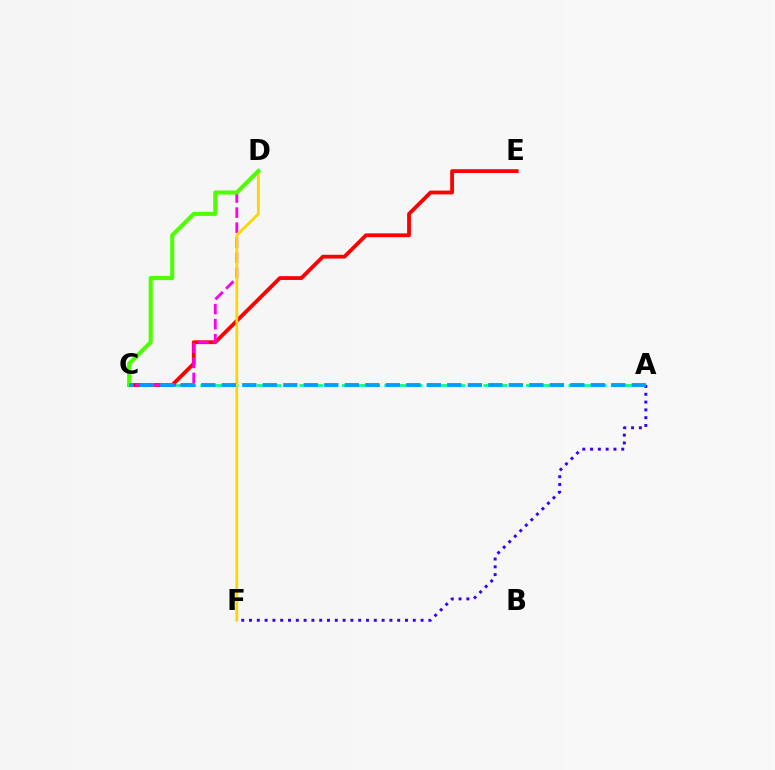{('A', 'C'): [{'color': '#00ff86', 'line_style': 'dashed', 'thickness': 1.92}, {'color': '#009eff', 'line_style': 'dashed', 'thickness': 2.78}], ('C', 'E'): [{'color': '#ff0000', 'line_style': 'solid', 'thickness': 2.73}], ('C', 'D'): [{'color': '#ff00ed', 'line_style': 'dashed', 'thickness': 2.05}, {'color': '#4fff00', 'line_style': 'solid', 'thickness': 2.94}], ('D', 'F'): [{'color': '#ffd500', 'line_style': 'solid', 'thickness': 1.97}], ('A', 'F'): [{'color': '#3700ff', 'line_style': 'dotted', 'thickness': 2.12}]}